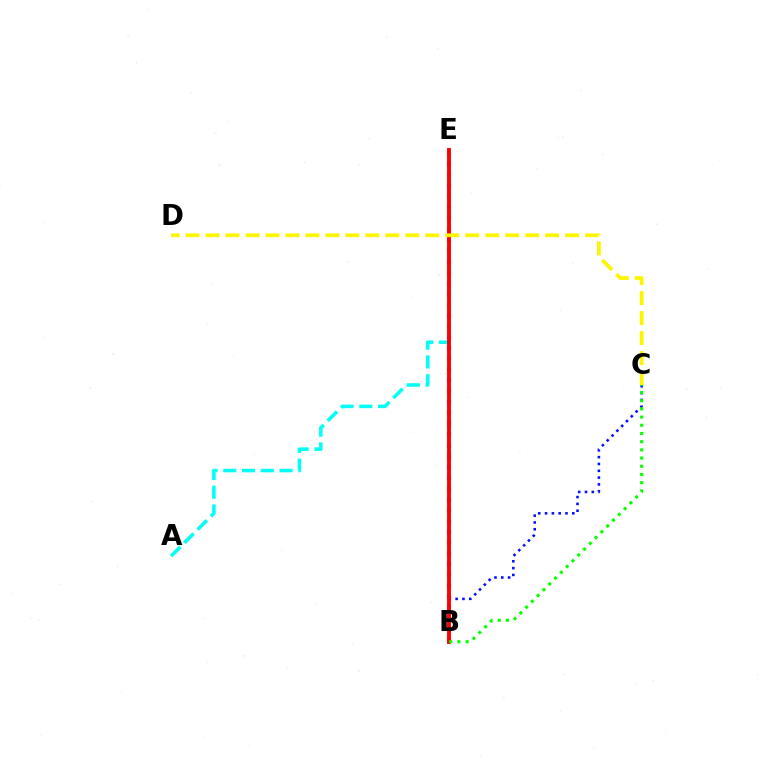{('B', 'E'): [{'color': '#ee00ff', 'line_style': 'dotted', 'thickness': 2.94}, {'color': '#ff0000', 'line_style': 'solid', 'thickness': 2.79}], ('B', 'C'): [{'color': '#0010ff', 'line_style': 'dotted', 'thickness': 1.85}, {'color': '#08ff00', 'line_style': 'dotted', 'thickness': 2.23}], ('A', 'E'): [{'color': '#00fff6', 'line_style': 'dashed', 'thickness': 2.55}], ('C', 'D'): [{'color': '#fcf500', 'line_style': 'dashed', 'thickness': 2.71}]}